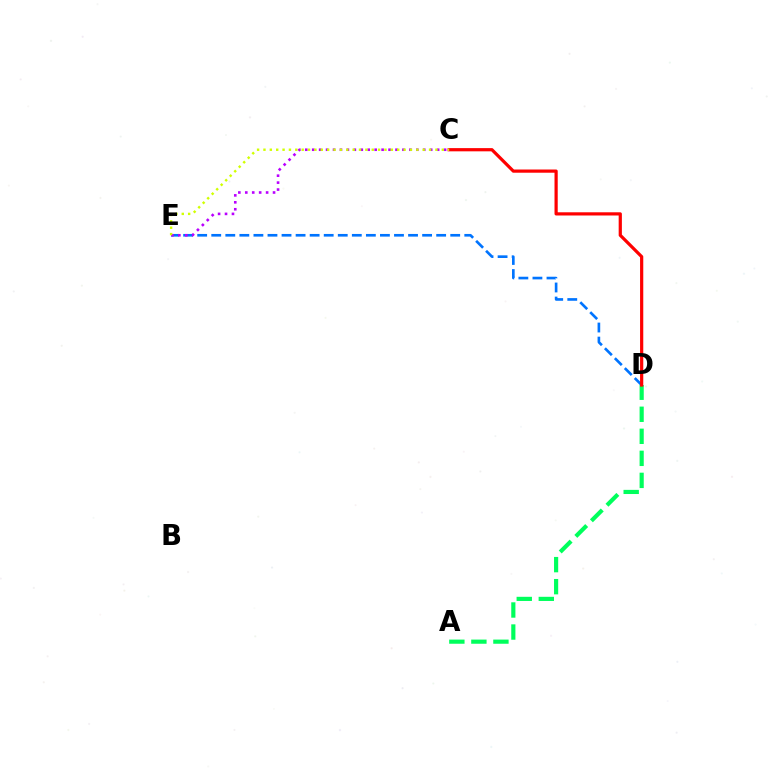{('D', 'E'): [{'color': '#0074ff', 'line_style': 'dashed', 'thickness': 1.91}], ('A', 'D'): [{'color': '#00ff5c', 'line_style': 'dashed', 'thickness': 2.99}], ('C', 'D'): [{'color': '#ff0000', 'line_style': 'solid', 'thickness': 2.31}], ('C', 'E'): [{'color': '#b900ff', 'line_style': 'dotted', 'thickness': 1.89}, {'color': '#d1ff00', 'line_style': 'dotted', 'thickness': 1.73}]}